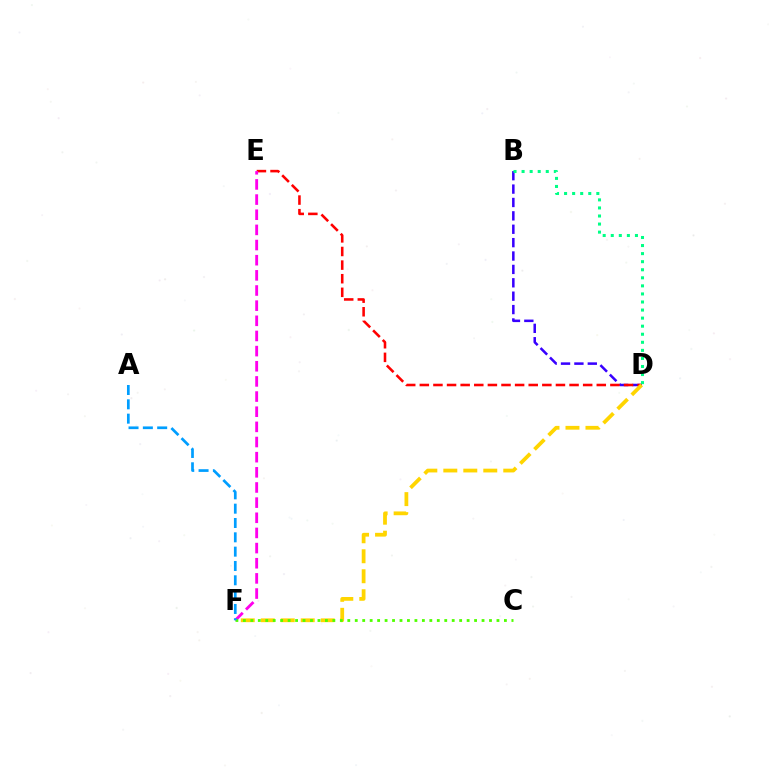{('B', 'D'): [{'color': '#3700ff', 'line_style': 'dashed', 'thickness': 1.82}, {'color': '#00ff86', 'line_style': 'dotted', 'thickness': 2.19}], ('D', 'E'): [{'color': '#ff0000', 'line_style': 'dashed', 'thickness': 1.85}], ('D', 'F'): [{'color': '#ffd500', 'line_style': 'dashed', 'thickness': 2.71}], ('E', 'F'): [{'color': '#ff00ed', 'line_style': 'dashed', 'thickness': 2.06}], ('C', 'F'): [{'color': '#4fff00', 'line_style': 'dotted', 'thickness': 2.03}], ('A', 'F'): [{'color': '#009eff', 'line_style': 'dashed', 'thickness': 1.95}]}